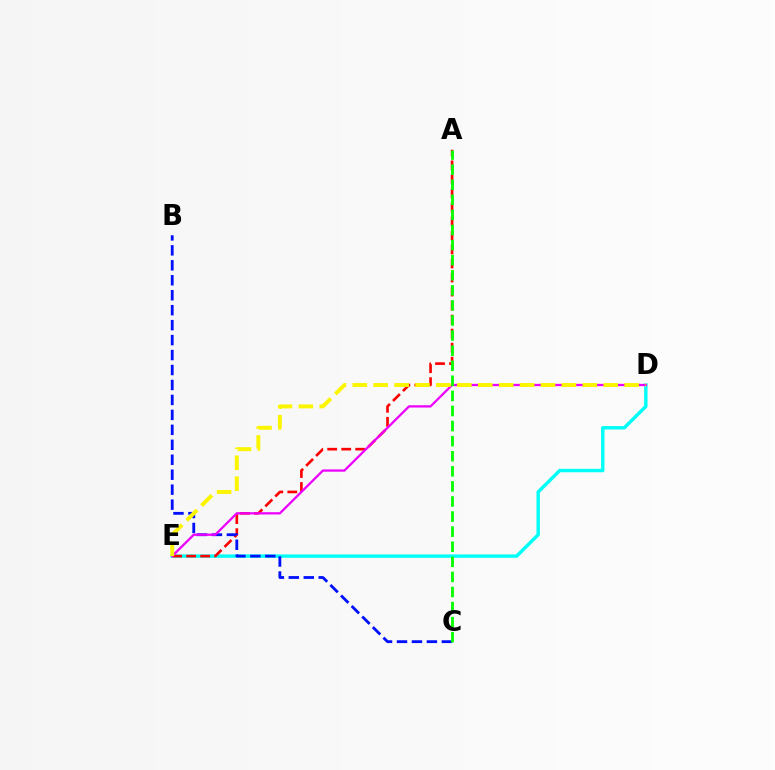{('D', 'E'): [{'color': '#00fff6', 'line_style': 'solid', 'thickness': 2.46}, {'color': '#ee00ff', 'line_style': 'solid', 'thickness': 1.64}, {'color': '#fcf500', 'line_style': 'dashed', 'thickness': 2.84}], ('A', 'E'): [{'color': '#ff0000', 'line_style': 'dashed', 'thickness': 1.9}], ('B', 'C'): [{'color': '#0010ff', 'line_style': 'dashed', 'thickness': 2.03}], ('A', 'C'): [{'color': '#08ff00', 'line_style': 'dashed', 'thickness': 2.05}]}